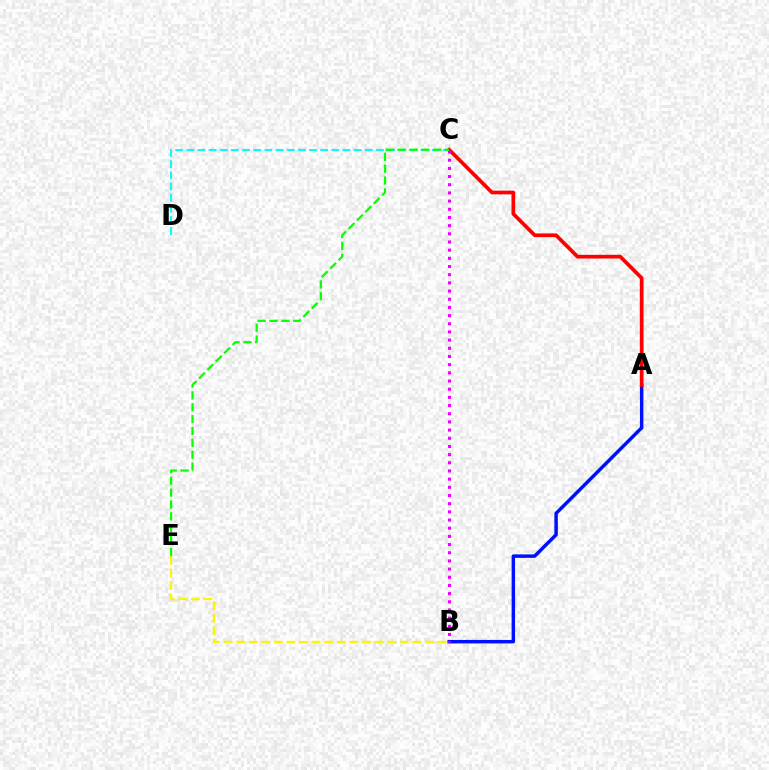{('B', 'E'): [{'color': '#fcf500', 'line_style': 'dashed', 'thickness': 1.71}], ('A', 'B'): [{'color': '#0010ff', 'line_style': 'solid', 'thickness': 2.5}], ('C', 'D'): [{'color': '#00fff6', 'line_style': 'dashed', 'thickness': 1.52}], ('A', 'C'): [{'color': '#ff0000', 'line_style': 'solid', 'thickness': 2.67}], ('B', 'C'): [{'color': '#ee00ff', 'line_style': 'dotted', 'thickness': 2.22}], ('C', 'E'): [{'color': '#08ff00', 'line_style': 'dashed', 'thickness': 1.61}]}